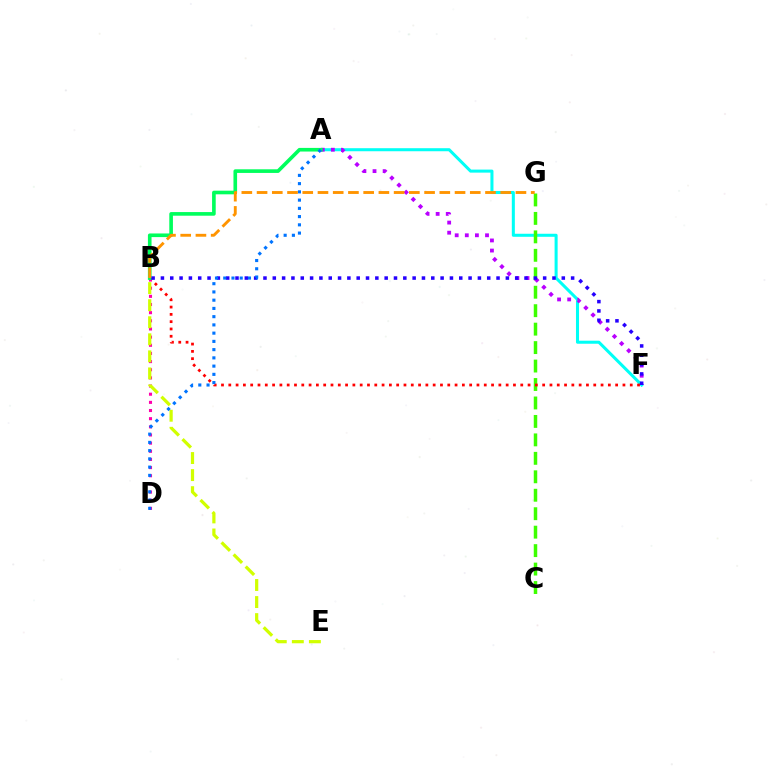{('A', 'F'): [{'color': '#00fff6', 'line_style': 'solid', 'thickness': 2.19}, {'color': '#b900ff', 'line_style': 'dotted', 'thickness': 2.75}], ('C', 'G'): [{'color': '#3dff00', 'line_style': 'dashed', 'thickness': 2.51}], ('B', 'F'): [{'color': '#ff0000', 'line_style': 'dotted', 'thickness': 1.98}, {'color': '#2500ff', 'line_style': 'dotted', 'thickness': 2.53}], ('B', 'D'): [{'color': '#ff00ac', 'line_style': 'dotted', 'thickness': 2.22}], ('B', 'E'): [{'color': '#d1ff00', 'line_style': 'dashed', 'thickness': 2.32}], ('A', 'B'): [{'color': '#00ff5c', 'line_style': 'solid', 'thickness': 2.62}], ('A', 'D'): [{'color': '#0074ff', 'line_style': 'dotted', 'thickness': 2.24}], ('B', 'G'): [{'color': '#ff9400', 'line_style': 'dashed', 'thickness': 2.07}]}